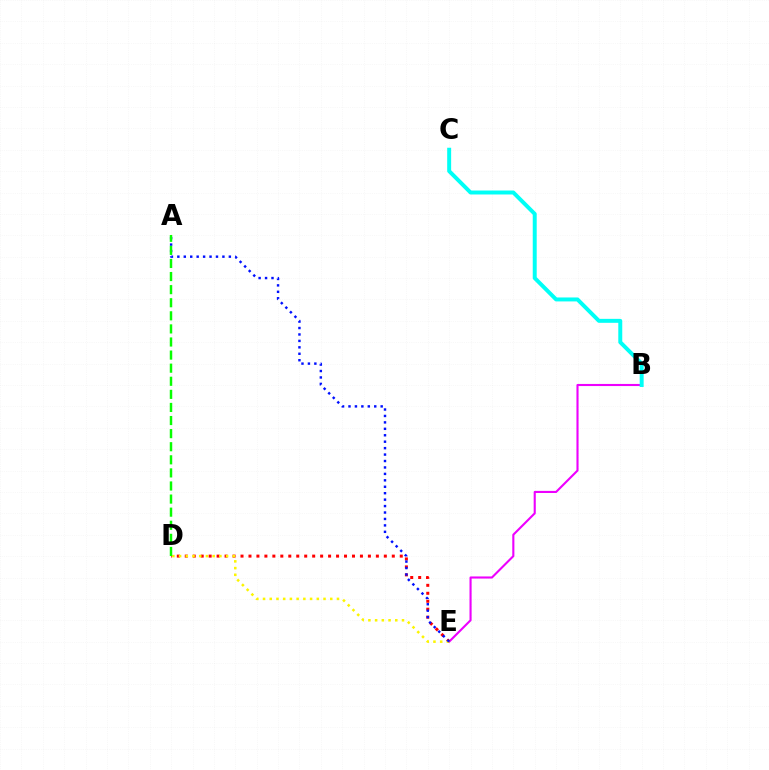{('B', 'E'): [{'color': '#ee00ff', 'line_style': 'solid', 'thickness': 1.52}], ('D', 'E'): [{'color': '#ff0000', 'line_style': 'dotted', 'thickness': 2.16}, {'color': '#fcf500', 'line_style': 'dotted', 'thickness': 1.83}], ('B', 'C'): [{'color': '#00fff6', 'line_style': 'solid', 'thickness': 2.85}], ('A', 'E'): [{'color': '#0010ff', 'line_style': 'dotted', 'thickness': 1.75}], ('A', 'D'): [{'color': '#08ff00', 'line_style': 'dashed', 'thickness': 1.78}]}